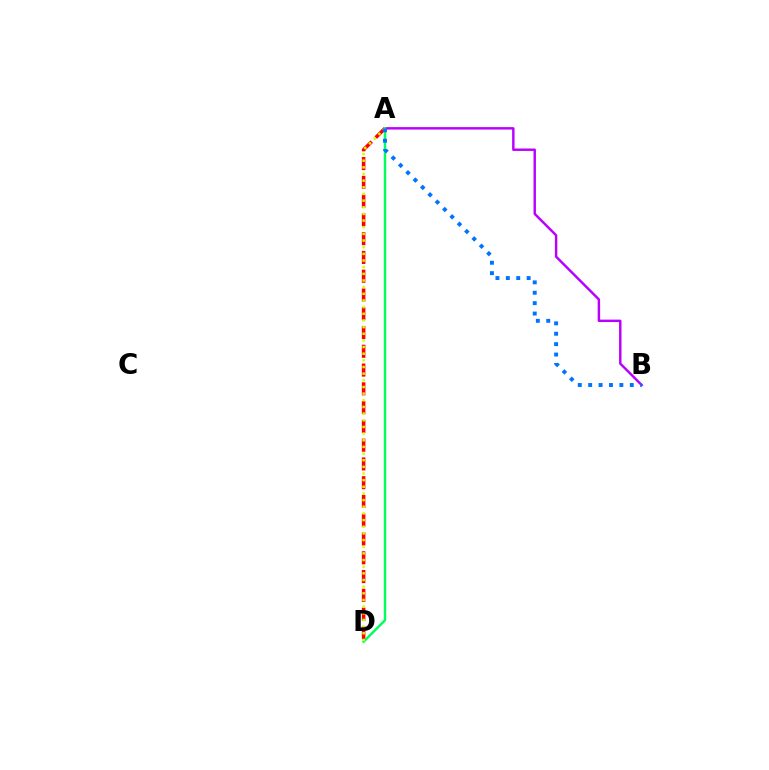{('A', 'B'): [{'color': '#b900ff', 'line_style': 'solid', 'thickness': 1.76}, {'color': '#0074ff', 'line_style': 'dotted', 'thickness': 2.82}], ('A', 'D'): [{'color': '#ff0000', 'line_style': 'dashed', 'thickness': 2.55}, {'color': '#00ff5c', 'line_style': 'solid', 'thickness': 1.75}, {'color': '#d1ff00', 'line_style': 'dotted', 'thickness': 1.81}]}